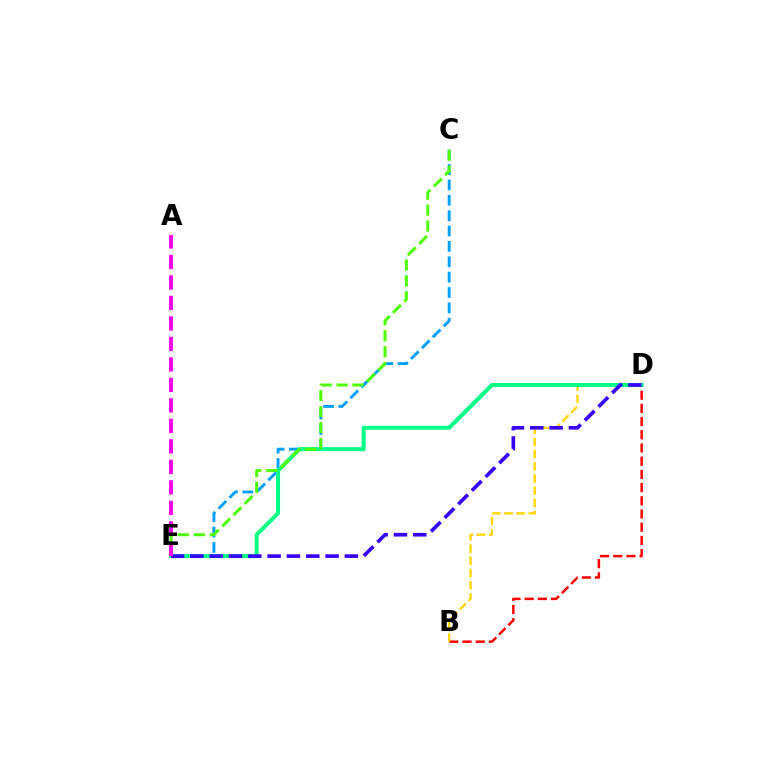{('C', 'E'): [{'color': '#009eff', 'line_style': 'dashed', 'thickness': 2.09}, {'color': '#4fff00', 'line_style': 'dashed', 'thickness': 2.16}], ('B', 'D'): [{'color': '#ff0000', 'line_style': 'dashed', 'thickness': 1.79}, {'color': '#ffd500', 'line_style': 'dashed', 'thickness': 1.66}], ('D', 'E'): [{'color': '#00ff86', 'line_style': 'solid', 'thickness': 2.87}, {'color': '#3700ff', 'line_style': 'dashed', 'thickness': 2.62}], ('A', 'E'): [{'color': '#ff00ed', 'line_style': 'dashed', 'thickness': 2.78}]}